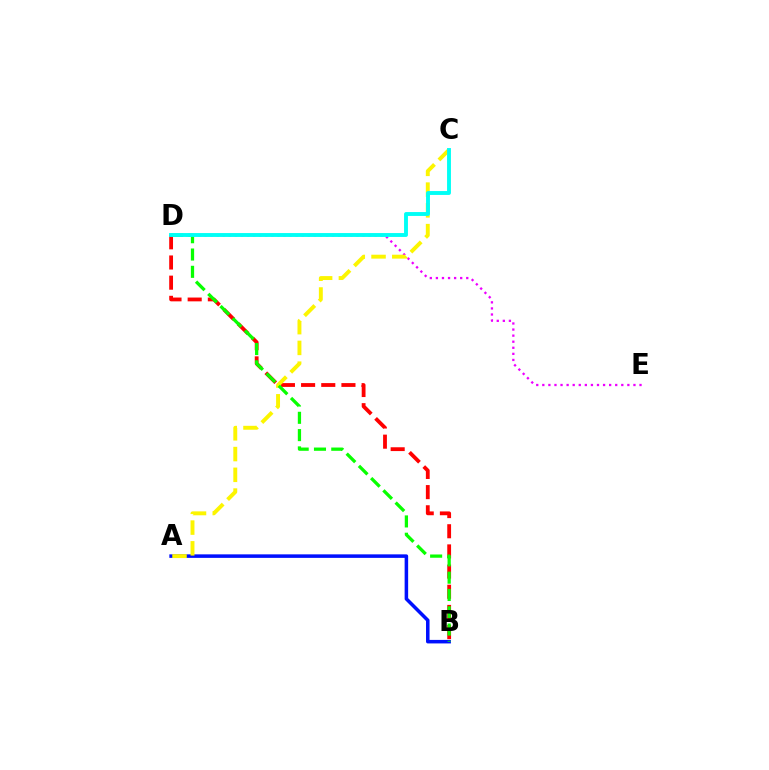{('B', 'D'): [{'color': '#ff0000', 'line_style': 'dashed', 'thickness': 2.74}, {'color': '#08ff00', 'line_style': 'dashed', 'thickness': 2.35}], ('D', 'E'): [{'color': '#ee00ff', 'line_style': 'dotted', 'thickness': 1.65}], ('A', 'B'): [{'color': '#0010ff', 'line_style': 'solid', 'thickness': 2.54}], ('A', 'C'): [{'color': '#fcf500', 'line_style': 'dashed', 'thickness': 2.82}], ('C', 'D'): [{'color': '#00fff6', 'line_style': 'solid', 'thickness': 2.8}]}